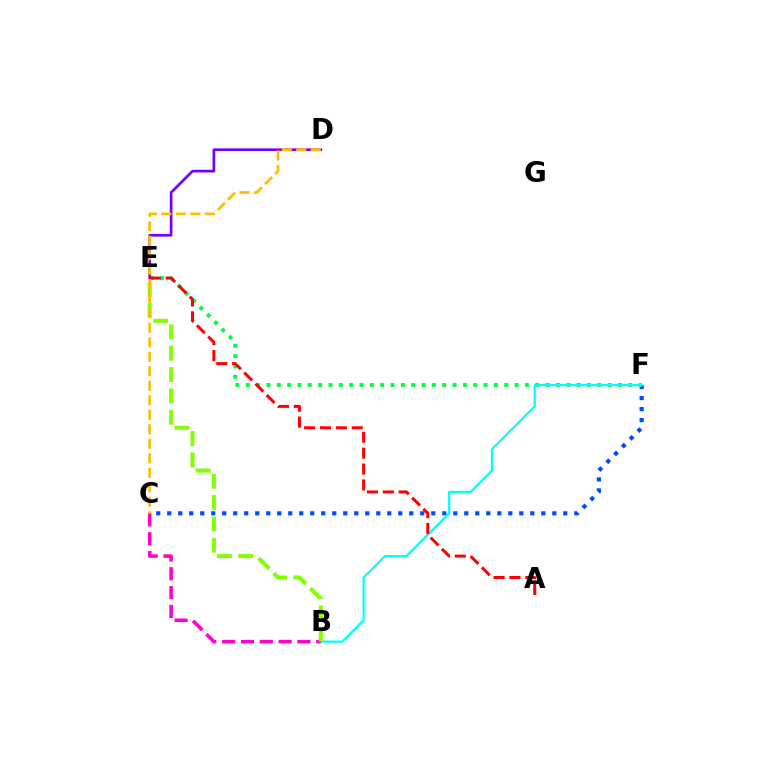{('C', 'F'): [{'color': '#004bff', 'line_style': 'dotted', 'thickness': 2.99}], ('E', 'F'): [{'color': '#00ff39', 'line_style': 'dotted', 'thickness': 2.81}], ('D', 'E'): [{'color': '#7200ff', 'line_style': 'solid', 'thickness': 1.93}], ('B', 'F'): [{'color': '#00fff6', 'line_style': 'solid', 'thickness': 1.61}], ('B', 'C'): [{'color': '#ff00cf', 'line_style': 'dashed', 'thickness': 2.56}], ('B', 'E'): [{'color': '#84ff00', 'line_style': 'dashed', 'thickness': 2.9}], ('A', 'E'): [{'color': '#ff0000', 'line_style': 'dashed', 'thickness': 2.16}], ('C', 'D'): [{'color': '#ffbd00', 'line_style': 'dashed', 'thickness': 1.97}]}